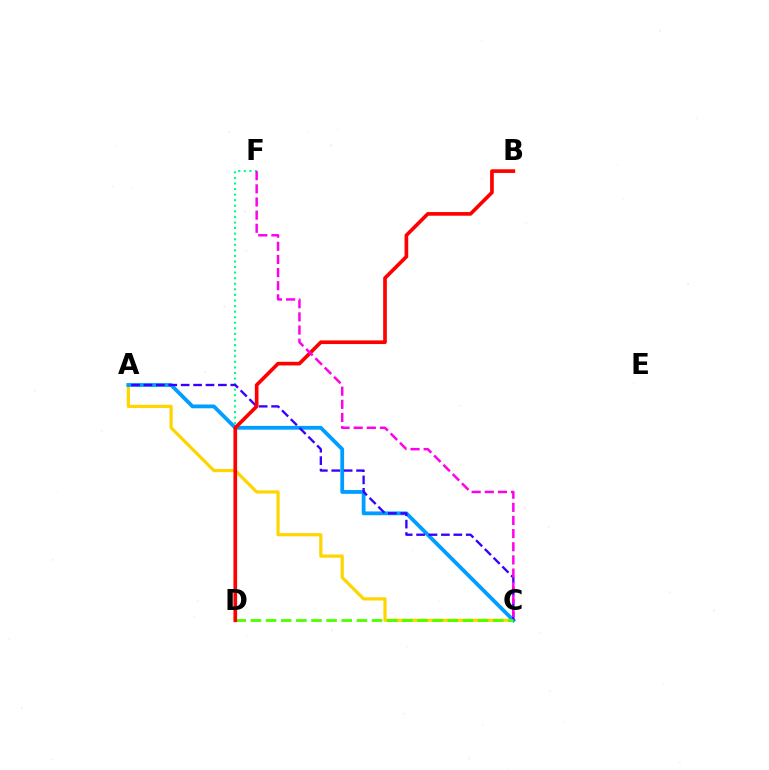{('A', 'C'): [{'color': '#ffd500', 'line_style': 'solid', 'thickness': 2.3}, {'color': '#009eff', 'line_style': 'solid', 'thickness': 2.73}, {'color': '#3700ff', 'line_style': 'dashed', 'thickness': 1.69}], ('D', 'F'): [{'color': '#00ff86', 'line_style': 'dotted', 'thickness': 1.51}], ('C', 'D'): [{'color': '#4fff00', 'line_style': 'dashed', 'thickness': 2.06}], ('B', 'D'): [{'color': '#ff0000', 'line_style': 'solid', 'thickness': 2.64}], ('C', 'F'): [{'color': '#ff00ed', 'line_style': 'dashed', 'thickness': 1.79}]}